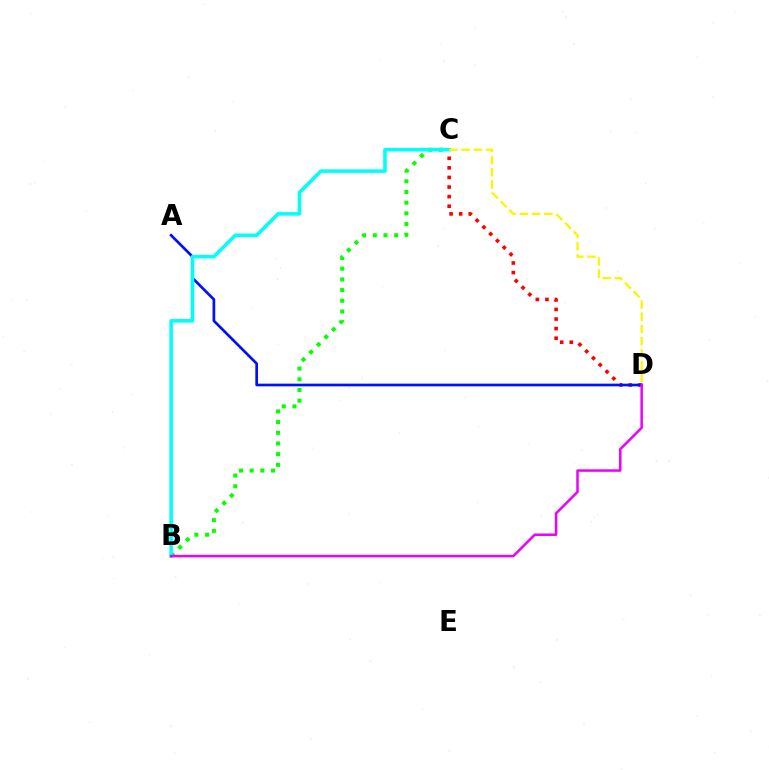{('C', 'D'): [{'color': '#ff0000', 'line_style': 'dotted', 'thickness': 2.61}, {'color': '#fcf500', 'line_style': 'dashed', 'thickness': 1.66}], ('A', 'D'): [{'color': '#0010ff', 'line_style': 'solid', 'thickness': 1.94}], ('B', 'C'): [{'color': '#08ff00', 'line_style': 'dotted', 'thickness': 2.91}, {'color': '#00fff6', 'line_style': 'solid', 'thickness': 2.57}], ('B', 'D'): [{'color': '#ee00ff', 'line_style': 'solid', 'thickness': 1.81}]}